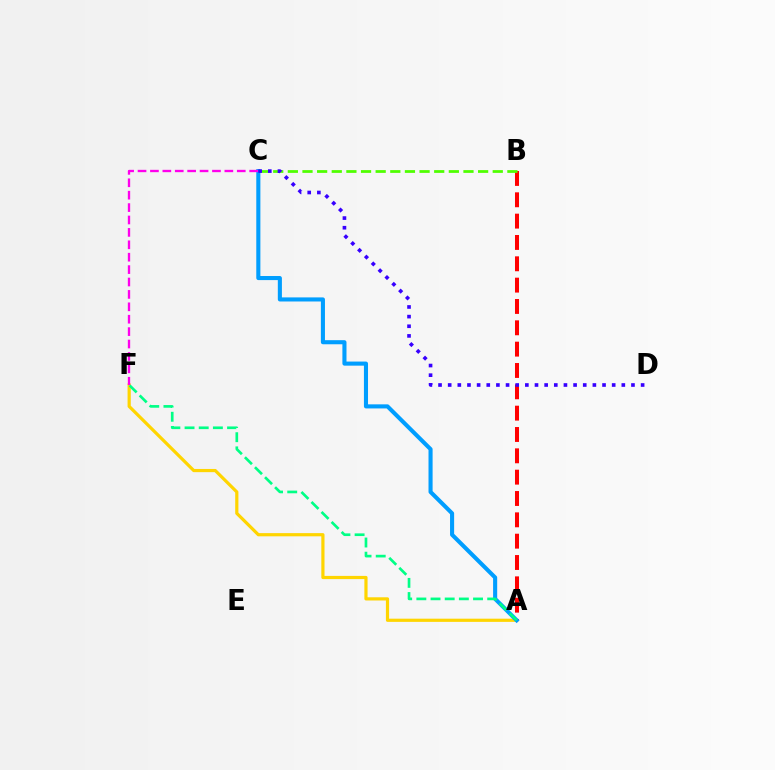{('A', 'F'): [{'color': '#ffd500', 'line_style': 'solid', 'thickness': 2.3}, {'color': '#00ff86', 'line_style': 'dashed', 'thickness': 1.92}], ('A', 'B'): [{'color': '#ff0000', 'line_style': 'dashed', 'thickness': 2.9}], ('B', 'C'): [{'color': '#4fff00', 'line_style': 'dashed', 'thickness': 1.99}], ('A', 'C'): [{'color': '#009eff', 'line_style': 'solid', 'thickness': 2.94}], ('C', 'D'): [{'color': '#3700ff', 'line_style': 'dotted', 'thickness': 2.62}], ('C', 'F'): [{'color': '#ff00ed', 'line_style': 'dashed', 'thickness': 1.69}]}